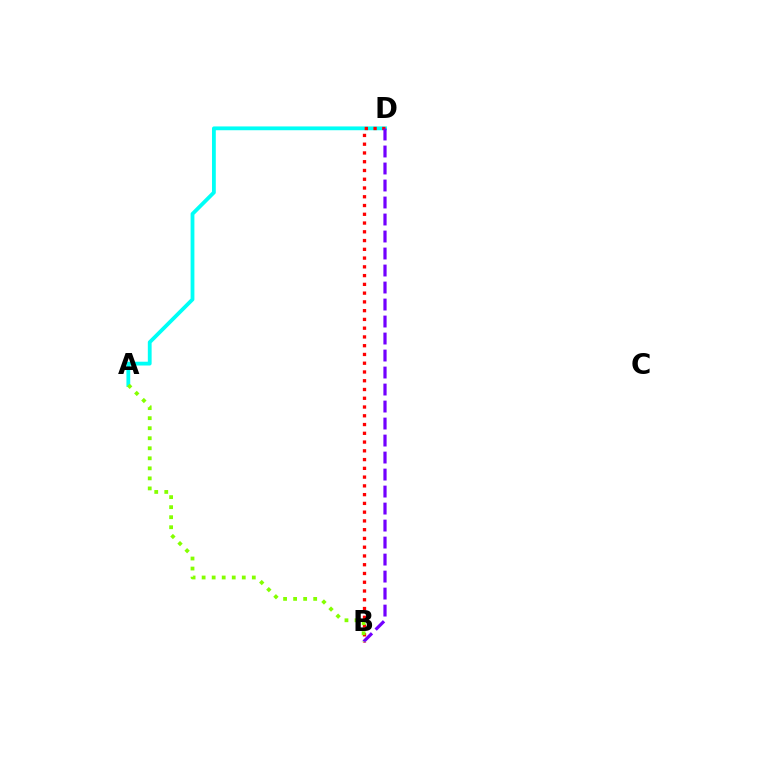{('A', 'D'): [{'color': '#00fff6', 'line_style': 'solid', 'thickness': 2.74}], ('B', 'D'): [{'color': '#ff0000', 'line_style': 'dotted', 'thickness': 2.38}, {'color': '#7200ff', 'line_style': 'dashed', 'thickness': 2.31}], ('A', 'B'): [{'color': '#84ff00', 'line_style': 'dotted', 'thickness': 2.73}]}